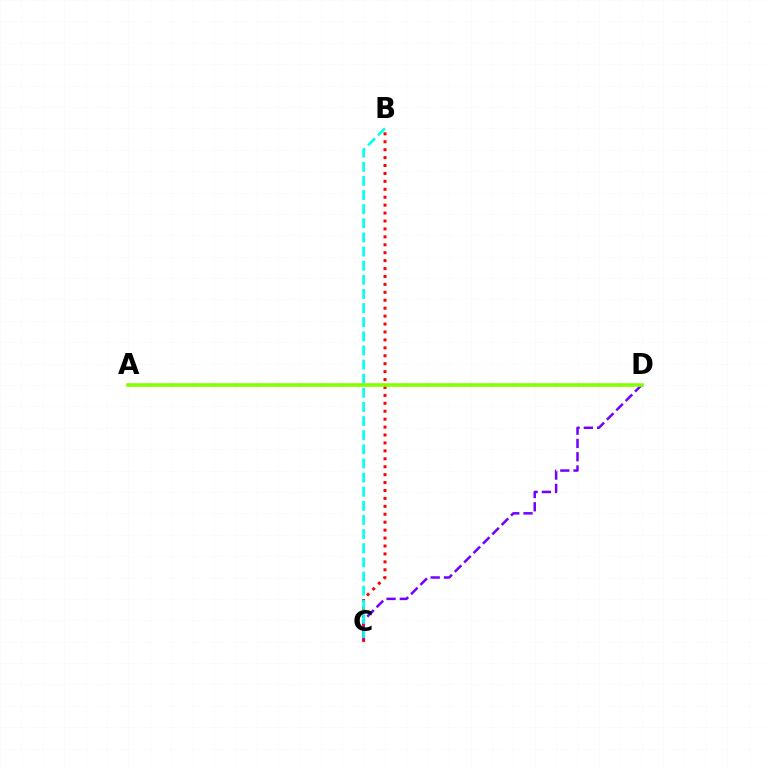{('C', 'D'): [{'color': '#7200ff', 'line_style': 'dashed', 'thickness': 1.8}], ('B', 'C'): [{'color': '#ff0000', 'line_style': 'dotted', 'thickness': 2.15}, {'color': '#00fff6', 'line_style': 'dashed', 'thickness': 1.92}], ('A', 'D'): [{'color': '#84ff00', 'line_style': 'solid', 'thickness': 2.61}]}